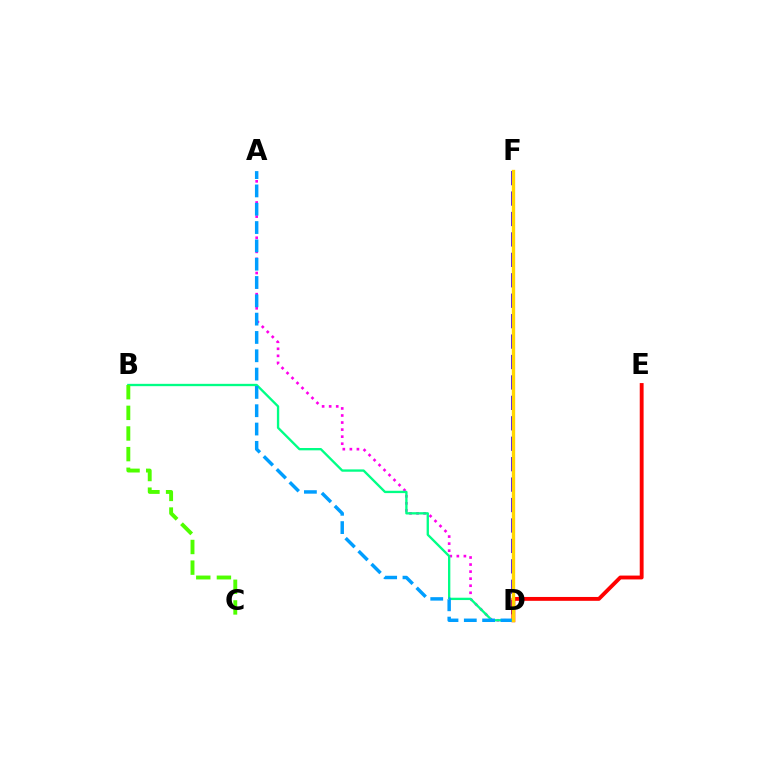{('D', 'F'): [{'color': '#3700ff', 'line_style': 'dashed', 'thickness': 2.78}, {'color': '#ffd500', 'line_style': 'solid', 'thickness': 2.4}], ('A', 'D'): [{'color': '#ff00ed', 'line_style': 'dotted', 'thickness': 1.92}, {'color': '#009eff', 'line_style': 'dashed', 'thickness': 2.49}], ('B', 'D'): [{'color': '#00ff86', 'line_style': 'solid', 'thickness': 1.68}], ('D', 'E'): [{'color': '#ff0000', 'line_style': 'solid', 'thickness': 2.78}], ('B', 'C'): [{'color': '#4fff00', 'line_style': 'dashed', 'thickness': 2.8}]}